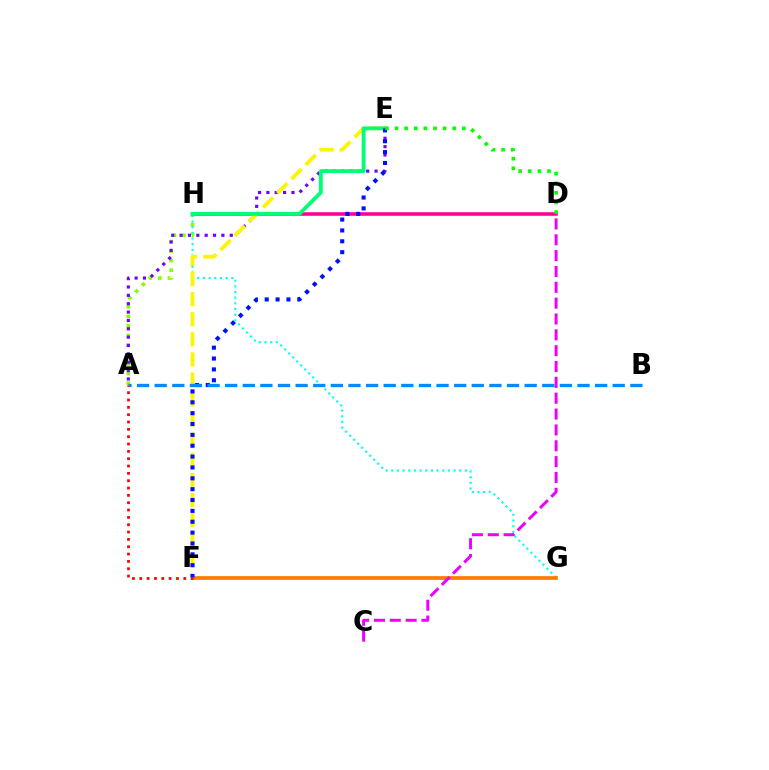{('A', 'H'): [{'color': '#84ff00', 'line_style': 'dotted', 'thickness': 2.59}], ('D', 'H'): [{'color': '#ff0094', 'line_style': 'solid', 'thickness': 2.57}], ('A', 'E'): [{'color': '#7200ff', 'line_style': 'dotted', 'thickness': 2.27}], ('G', 'H'): [{'color': '#00fff6', 'line_style': 'dotted', 'thickness': 1.54}], ('F', 'G'): [{'color': '#ff7c00', 'line_style': 'solid', 'thickness': 2.69}], ('E', 'F'): [{'color': '#fcf500', 'line_style': 'dashed', 'thickness': 2.73}, {'color': '#0010ff', 'line_style': 'dotted', 'thickness': 2.95}], ('E', 'H'): [{'color': '#00ff74', 'line_style': 'solid', 'thickness': 2.76}], ('A', 'B'): [{'color': '#008cff', 'line_style': 'dashed', 'thickness': 2.39}], ('C', 'D'): [{'color': '#ee00ff', 'line_style': 'dashed', 'thickness': 2.15}], ('A', 'F'): [{'color': '#ff0000', 'line_style': 'dotted', 'thickness': 1.99}], ('D', 'E'): [{'color': '#08ff00', 'line_style': 'dotted', 'thickness': 2.61}]}